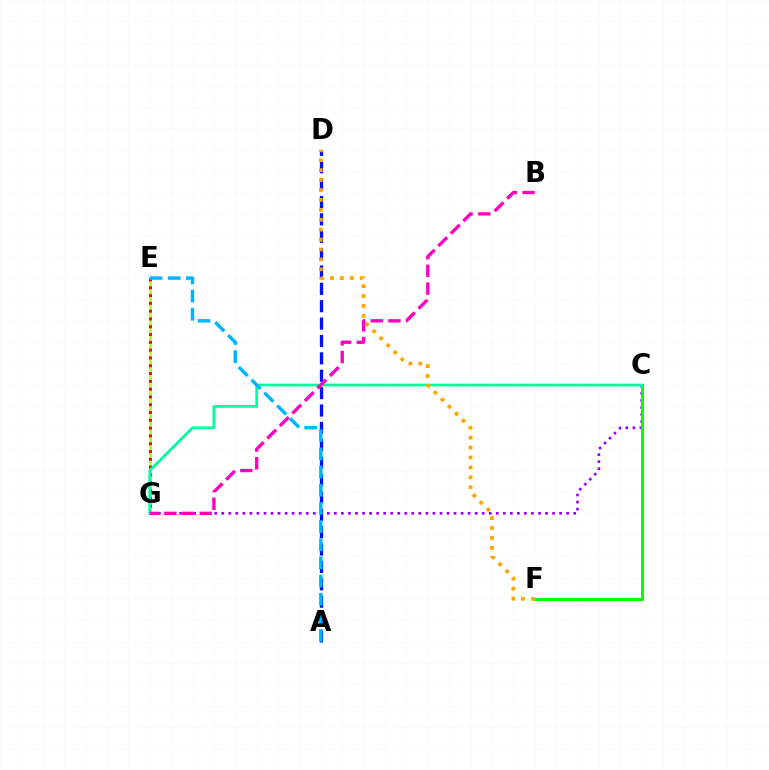{('C', 'G'): [{'color': '#9b00ff', 'line_style': 'dotted', 'thickness': 1.91}, {'color': '#00ff9d', 'line_style': 'solid', 'thickness': 1.96}], ('E', 'G'): [{'color': '#b3ff00', 'line_style': 'solid', 'thickness': 1.89}, {'color': '#ff0000', 'line_style': 'dotted', 'thickness': 2.12}], ('C', 'F'): [{'color': '#08ff00', 'line_style': 'solid', 'thickness': 2.18}], ('A', 'D'): [{'color': '#0010ff', 'line_style': 'dashed', 'thickness': 2.36}], ('B', 'G'): [{'color': '#ff00bd', 'line_style': 'dashed', 'thickness': 2.4}], ('D', 'F'): [{'color': '#ffa500', 'line_style': 'dotted', 'thickness': 2.7}], ('A', 'E'): [{'color': '#00b5ff', 'line_style': 'dashed', 'thickness': 2.47}]}